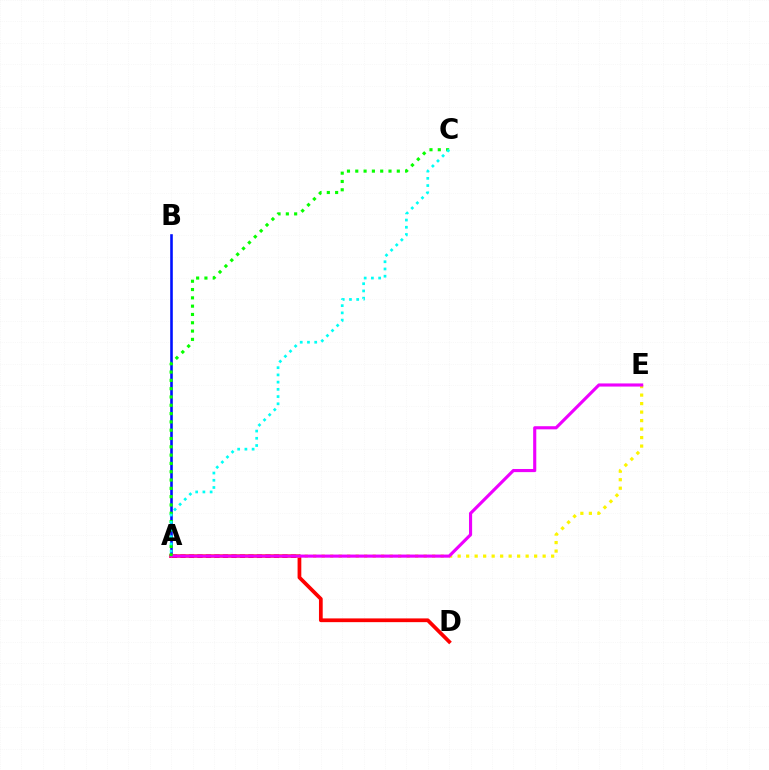{('A', 'B'): [{'color': '#0010ff', 'line_style': 'solid', 'thickness': 1.88}], ('A', 'D'): [{'color': '#ff0000', 'line_style': 'solid', 'thickness': 2.69}], ('A', 'E'): [{'color': '#fcf500', 'line_style': 'dotted', 'thickness': 2.31}, {'color': '#ee00ff', 'line_style': 'solid', 'thickness': 2.25}], ('A', 'C'): [{'color': '#08ff00', 'line_style': 'dotted', 'thickness': 2.26}, {'color': '#00fff6', 'line_style': 'dotted', 'thickness': 1.96}]}